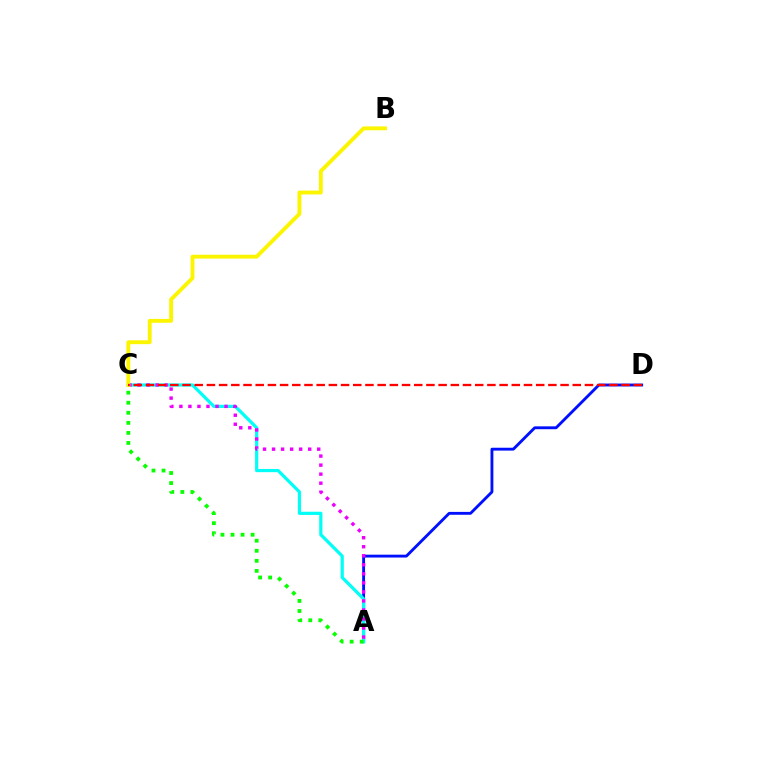{('A', 'D'): [{'color': '#0010ff', 'line_style': 'solid', 'thickness': 2.06}], ('A', 'C'): [{'color': '#00fff6', 'line_style': 'solid', 'thickness': 2.31}, {'color': '#ee00ff', 'line_style': 'dotted', 'thickness': 2.45}, {'color': '#08ff00', 'line_style': 'dotted', 'thickness': 2.73}], ('B', 'C'): [{'color': '#fcf500', 'line_style': 'solid', 'thickness': 2.79}], ('C', 'D'): [{'color': '#ff0000', 'line_style': 'dashed', 'thickness': 1.66}]}